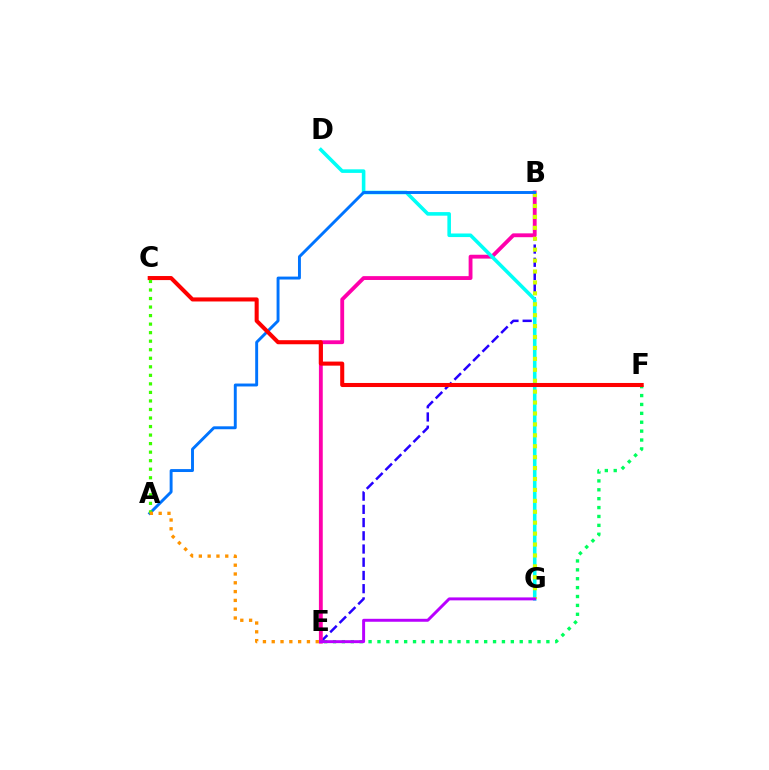{('E', 'F'): [{'color': '#00ff5c', 'line_style': 'dotted', 'thickness': 2.42}], ('B', 'E'): [{'color': '#2500ff', 'line_style': 'dashed', 'thickness': 1.8}, {'color': '#ff00ac', 'line_style': 'solid', 'thickness': 2.77}], ('D', 'G'): [{'color': '#00fff6', 'line_style': 'solid', 'thickness': 2.58}], ('B', 'G'): [{'color': '#d1ff00', 'line_style': 'dotted', 'thickness': 2.97}], ('A', 'B'): [{'color': '#0074ff', 'line_style': 'solid', 'thickness': 2.1}], ('C', 'F'): [{'color': '#ff0000', 'line_style': 'solid', 'thickness': 2.92}], ('E', 'G'): [{'color': '#b900ff', 'line_style': 'solid', 'thickness': 2.12}], ('A', 'C'): [{'color': '#3dff00', 'line_style': 'dotted', 'thickness': 2.32}], ('A', 'E'): [{'color': '#ff9400', 'line_style': 'dotted', 'thickness': 2.39}]}